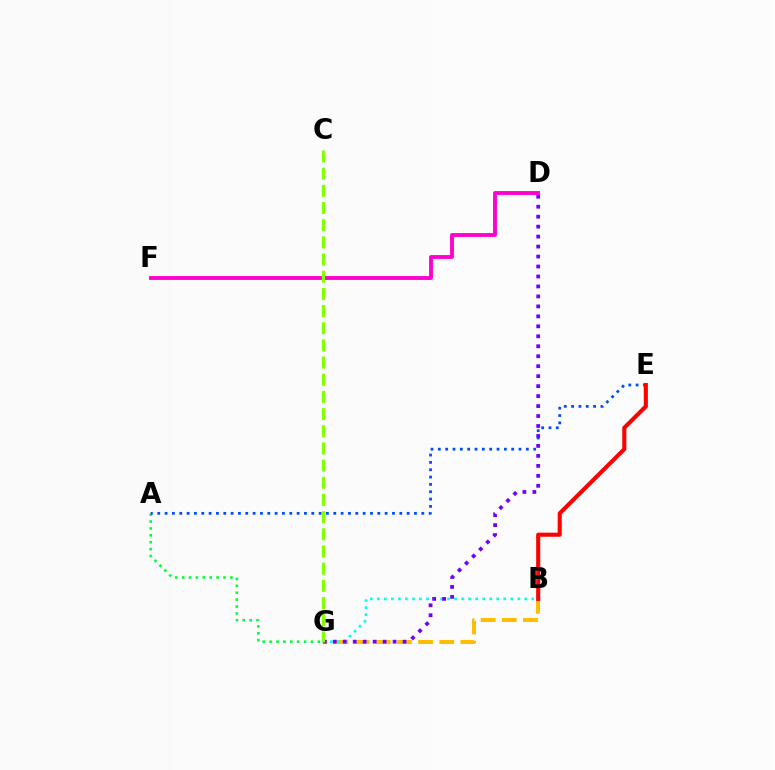{('A', 'G'): [{'color': '#00ff39', 'line_style': 'dotted', 'thickness': 1.87}], ('A', 'E'): [{'color': '#004bff', 'line_style': 'dotted', 'thickness': 1.99}], ('B', 'G'): [{'color': '#ffbd00', 'line_style': 'dashed', 'thickness': 2.87}, {'color': '#00fff6', 'line_style': 'dotted', 'thickness': 1.91}], ('D', 'G'): [{'color': '#7200ff', 'line_style': 'dotted', 'thickness': 2.71}], ('D', 'F'): [{'color': '#ff00cf', 'line_style': 'solid', 'thickness': 2.78}], ('B', 'E'): [{'color': '#ff0000', 'line_style': 'solid', 'thickness': 2.95}], ('C', 'G'): [{'color': '#84ff00', 'line_style': 'dashed', 'thickness': 2.33}]}